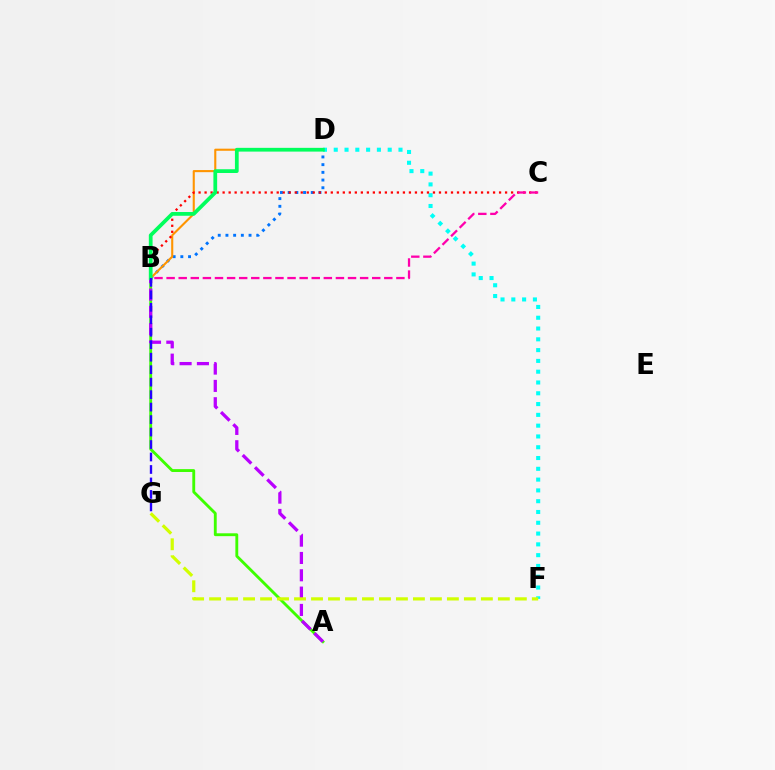{('A', 'B'): [{'color': '#3dff00', 'line_style': 'solid', 'thickness': 2.06}, {'color': '#b900ff', 'line_style': 'dashed', 'thickness': 2.35}], ('B', 'D'): [{'color': '#0074ff', 'line_style': 'dotted', 'thickness': 2.09}, {'color': '#ff9400', 'line_style': 'solid', 'thickness': 1.51}, {'color': '#00ff5c', 'line_style': 'solid', 'thickness': 2.7}], ('D', 'F'): [{'color': '#00fff6', 'line_style': 'dotted', 'thickness': 2.93}], ('B', 'C'): [{'color': '#ff0000', 'line_style': 'dotted', 'thickness': 1.63}, {'color': '#ff00ac', 'line_style': 'dashed', 'thickness': 1.64}], ('B', 'G'): [{'color': '#2500ff', 'line_style': 'dashed', 'thickness': 1.69}], ('F', 'G'): [{'color': '#d1ff00', 'line_style': 'dashed', 'thickness': 2.31}]}